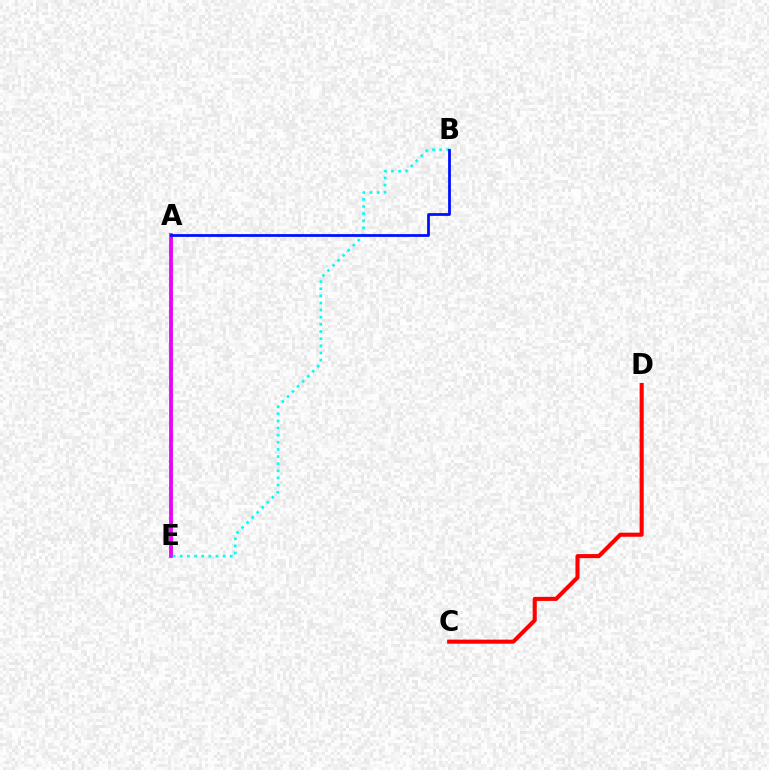{('A', 'E'): [{'color': '#fcf500', 'line_style': 'dashed', 'thickness': 1.69}, {'color': '#08ff00', 'line_style': 'dashed', 'thickness': 1.94}, {'color': '#ee00ff', 'line_style': 'solid', 'thickness': 2.73}], ('C', 'D'): [{'color': '#ff0000', 'line_style': 'solid', 'thickness': 2.93}], ('B', 'E'): [{'color': '#00fff6', 'line_style': 'dotted', 'thickness': 1.94}], ('A', 'B'): [{'color': '#0010ff', 'line_style': 'solid', 'thickness': 1.99}]}